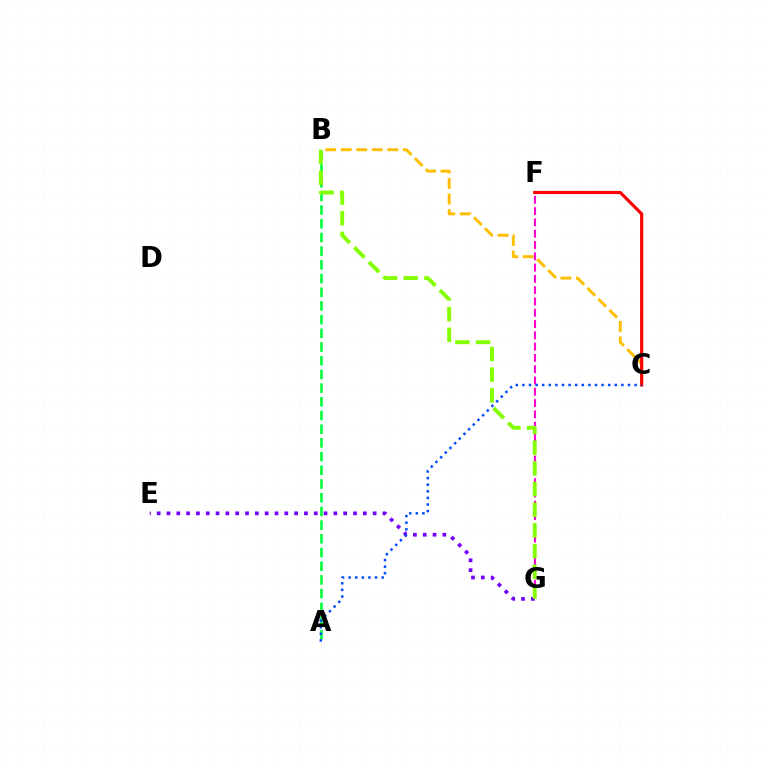{('F', 'G'): [{'color': '#ff00cf', 'line_style': 'dashed', 'thickness': 1.53}], ('E', 'G'): [{'color': '#7200ff', 'line_style': 'dotted', 'thickness': 2.67}], ('A', 'B'): [{'color': '#00ff39', 'line_style': 'dashed', 'thickness': 1.86}], ('B', 'C'): [{'color': '#ffbd00', 'line_style': 'dashed', 'thickness': 2.11}], ('C', 'F'): [{'color': '#00fff6', 'line_style': 'dashed', 'thickness': 1.81}, {'color': '#ff0000', 'line_style': 'solid', 'thickness': 2.26}], ('B', 'G'): [{'color': '#84ff00', 'line_style': 'dashed', 'thickness': 2.81}], ('A', 'C'): [{'color': '#004bff', 'line_style': 'dotted', 'thickness': 1.79}]}